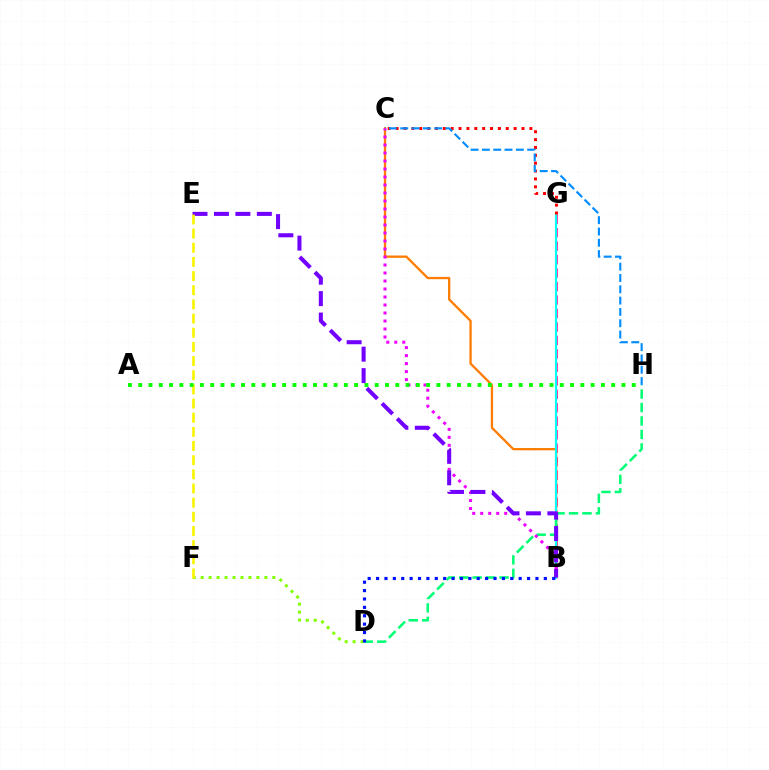{('B', 'G'): [{'color': '#ff0094', 'line_style': 'dashed', 'thickness': 1.83}, {'color': '#00fff6', 'line_style': 'solid', 'thickness': 1.55}], ('B', 'C'): [{'color': '#ff7c00', 'line_style': 'solid', 'thickness': 1.65}, {'color': '#ee00ff', 'line_style': 'dotted', 'thickness': 2.17}], ('D', 'H'): [{'color': '#00ff74', 'line_style': 'dashed', 'thickness': 1.83}], ('C', 'G'): [{'color': '#ff0000', 'line_style': 'dotted', 'thickness': 2.14}], ('C', 'H'): [{'color': '#008cff', 'line_style': 'dashed', 'thickness': 1.54}], ('B', 'E'): [{'color': '#7200ff', 'line_style': 'dashed', 'thickness': 2.91}], ('D', 'F'): [{'color': '#84ff00', 'line_style': 'dotted', 'thickness': 2.16}], ('E', 'F'): [{'color': '#fcf500', 'line_style': 'dashed', 'thickness': 1.92}], ('A', 'H'): [{'color': '#08ff00', 'line_style': 'dotted', 'thickness': 2.79}], ('B', 'D'): [{'color': '#0010ff', 'line_style': 'dotted', 'thickness': 2.28}]}